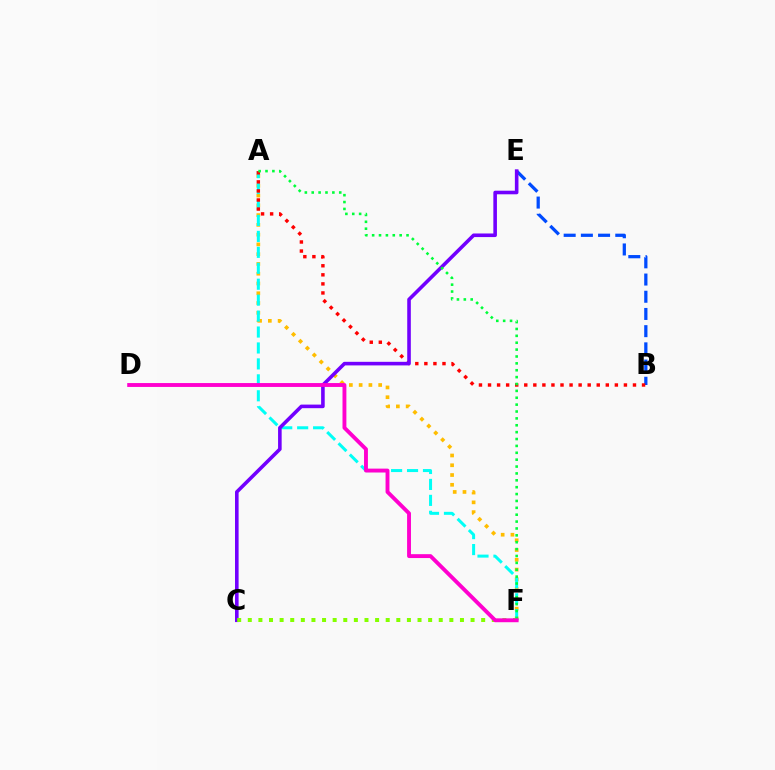{('A', 'F'): [{'color': '#ffbd00', 'line_style': 'dotted', 'thickness': 2.65}, {'color': '#00fff6', 'line_style': 'dashed', 'thickness': 2.17}, {'color': '#00ff39', 'line_style': 'dotted', 'thickness': 1.87}], ('B', 'E'): [{'color': '#004bff', 'line_style': 'dashed', 'thickness': 2.34}], ('A', 'B'): [{'color': '#ff0000', 'line_style': 'dotted', 'thickness': 2.46}], ('C', 'E'): [{'color': '#7200ff', 'line_style': 'solid', 'thickness': 2.59}], ('C', 'F'): [{'color': '#84ff00', 'line_style': 'dotted', 'thickness': 2.88}], ('D', 'F'): [{'color': '#ff00cf', 'line_style': 'solid', 'thickness': 2.79}]}